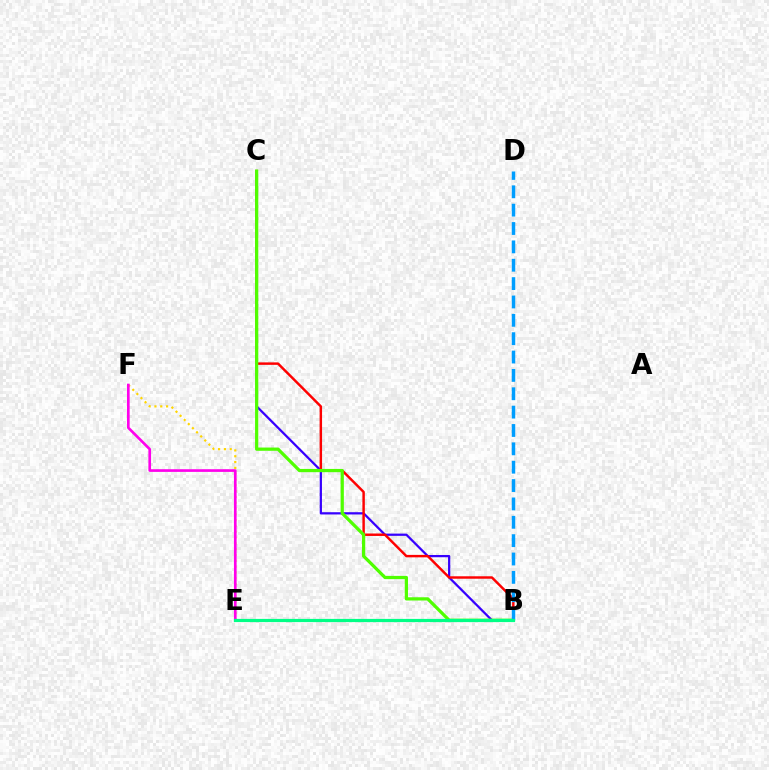{('E', 'F'): [{'color': '#ffd500', 'line_style': 'dotted', 'thickness': 1.58}, {'color': '#ff00ed', 'line_style': 'solid', 'thickness': 1.92}], ('B', 'C'): [{'color': '#3700ff', 'line_style': 'solid', 'thickness': 1.62}, {'color': '#ff0000', 'line_style': 'solid', 'thickness': 1.76}, {'color': '#4fff00', 'line_style': 'solid', 'thickness': 2.33}], ('B', 'D'): [{'color': '#009eff', 'line_style': 'dashed', 'thickness': 2.49}], ('B', 'E'): [{'color': '#00ff86', 'line_style': 'solid', 'thickness': 2.31}]}